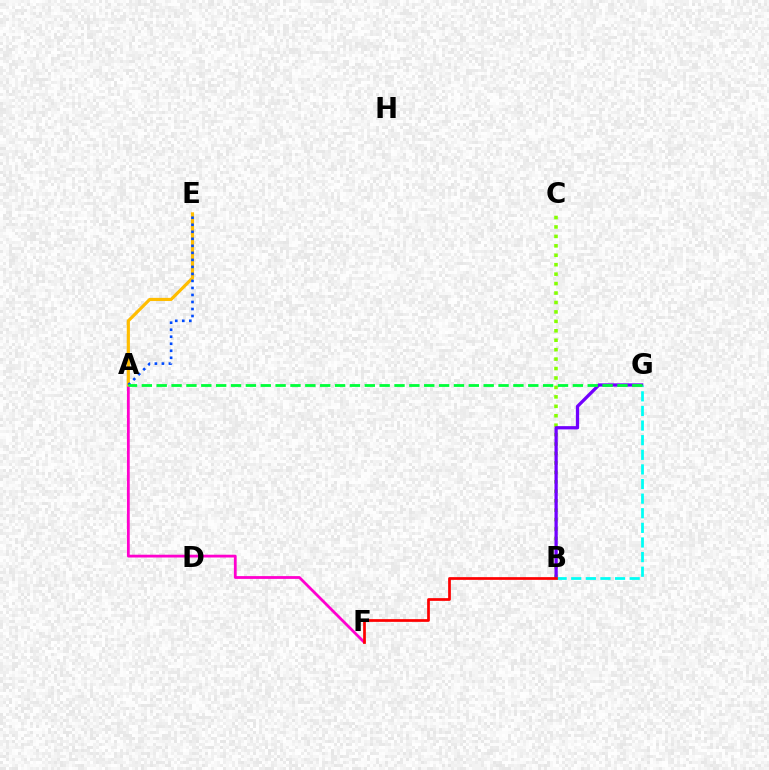{('B', 'C'): [{'color': '#84ff00', 'line_style': 'dotted', 'thickness': 2.56}], ('A', 'F'): [{'color': '#ff00cf', 'line_style': 'solid', 'thickness': 2.01}], ('A', 'E'): [{'color': '#ffbd00', 'line_style': 'solid', 'thickness': 2.27}, {'color': '#004bff', 'line_style': 'dotted', 'thickness': 1.91}], ('B', 'G'): [{'color': '#7200ff', 'line_style': 'solid', 'thickness': 2.36}, {'color': '#00fff6', 'line_style': 'dashed', 'thickness': 1.99}], ('B', 'F'): [{'color': '#ff0000', 'line_style': 'solid', 'thickness': 1.96}], ('A', 'G'): [{'color': '#00ff39', 'line_style': 'dashed', 'thickness': 2.02}]}